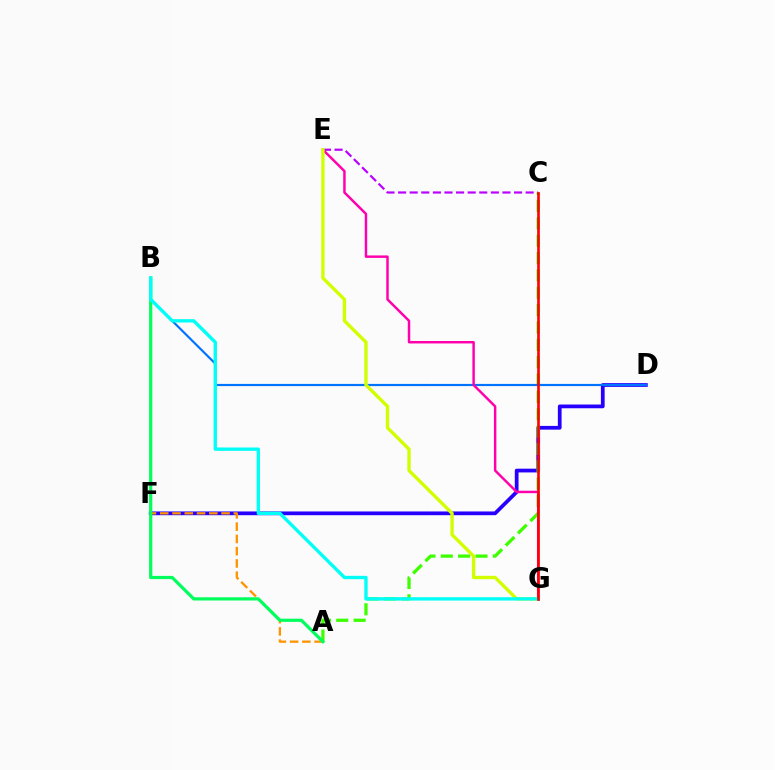{('D', 'F'): [{'color': '#2500ff', 'line_style': 'solid', 'thickness': 2.7}], ('A', 'C'): [{'color': '#3dff00', 'line_style': 'dashed', 'thickness': 2.36}], ('C', 'E'): [{'color': '#b900ff', 'line_style': 'dashed', 'thickness': 1.58}], ('B', 'D'): [{'color': '#0074ff', 'line_style': 'solid', 'thickness': 1.57}], ('A', 'F'): [{'color': '#ff9400', 'line_style': 'dashed', 'thickness': 1.67}], ('A', 'B'): [{'color': '#00ff5c', 'line_style': 'solid', 'thickness': 2.31}], ('E', 'G'): [{'color': '#ff00ac', 'line_style': 'solid', 'thickness': 1.77}, {'color': '#d1ff00', 'line_style': 'solid', 'thickness': 2.41}], ('B', 'G'): [{'color': '#00fff6', 'line_style': 'solid', 'thickness': 2.41}], ('C', 'G'): [{'color': '#ff0000', 'line_style': 'solid', 'thickness': 1.89}]}